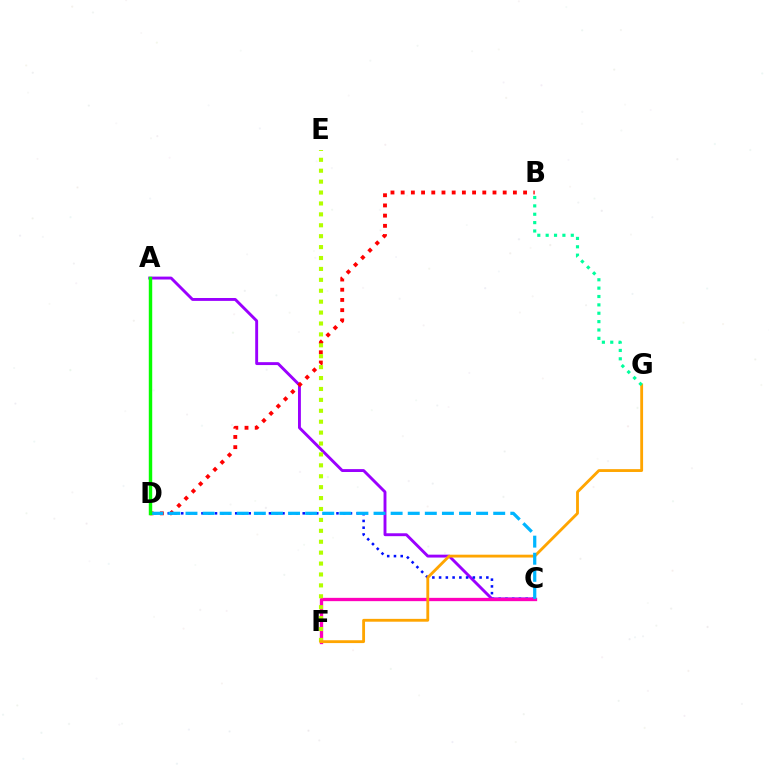{('A', 'C'): [{'color': '#9b00ff', 'line_style': 'solid', 'thickness': 2.09}], ('C', 'D'): [{'color': '#0010ff', 'line_style': 'dotted', 'thickness': 1.83}, {'color': '#00b5ff', 'line_style': 'dashed', 'thickness': 2.32}], ('B', 'D'): [{'color': '#ff0000', 'line_style': 'dotted', 'thickness': 2.77}], ('C', 'F'): [{'color': '#ff00bd', 'line_style': 'solid', 'thickness': 2.38}], ('E', 'F'): [{'color': '#b3ff00', 'line_style': 'dotted', 'thickness': 2.96}], ('F', 'G'): [{'color': '#ffa500', 'line_style': 'solid', 'thickness': 2.04}], ('A', 'D'): [{'color': '#08ff00', 'line_style': 'solid', 'thickness': 2.47}], ('B', 'G'): [{'color': '#00ff9d', 'line_style': 'dotted', 'thickness': 2.27}]}